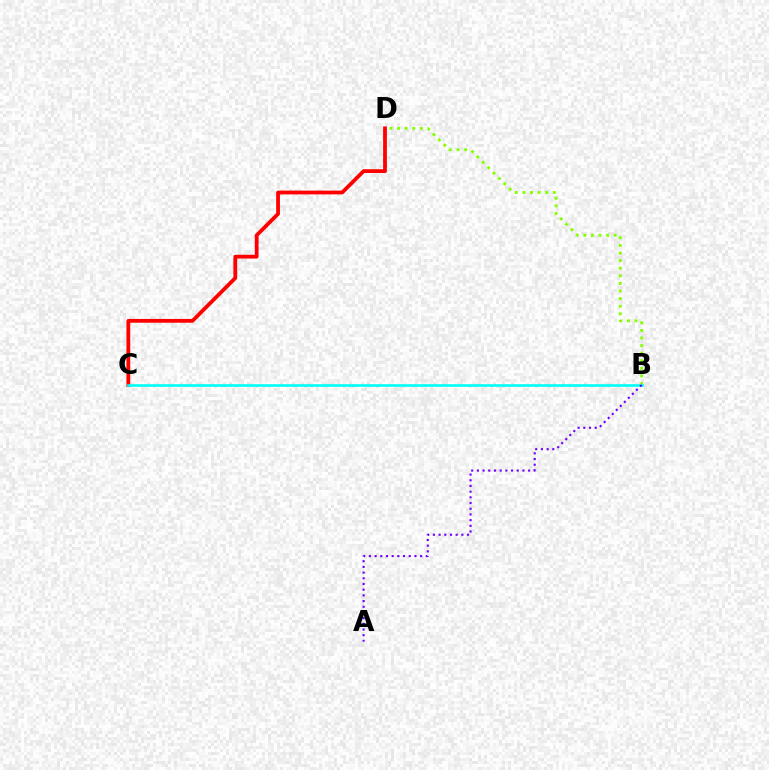{('C', 'D'): [{'color': '#ff0000', 'line_style': 'solid', 'thickness': 2.72}], ('B', 'D'): [{'color': '#84ff00', 'line_style': 'dotted', 'thickness': 2.06}], ('B', 'C'): [{'color': '#00fff6', 'line_style': 'solid', 'thickness': 1.9}], ('A', 'B'): [{'color': '#7200ff', 'line_style': 'dotted', 'thickness': 1.55}]}